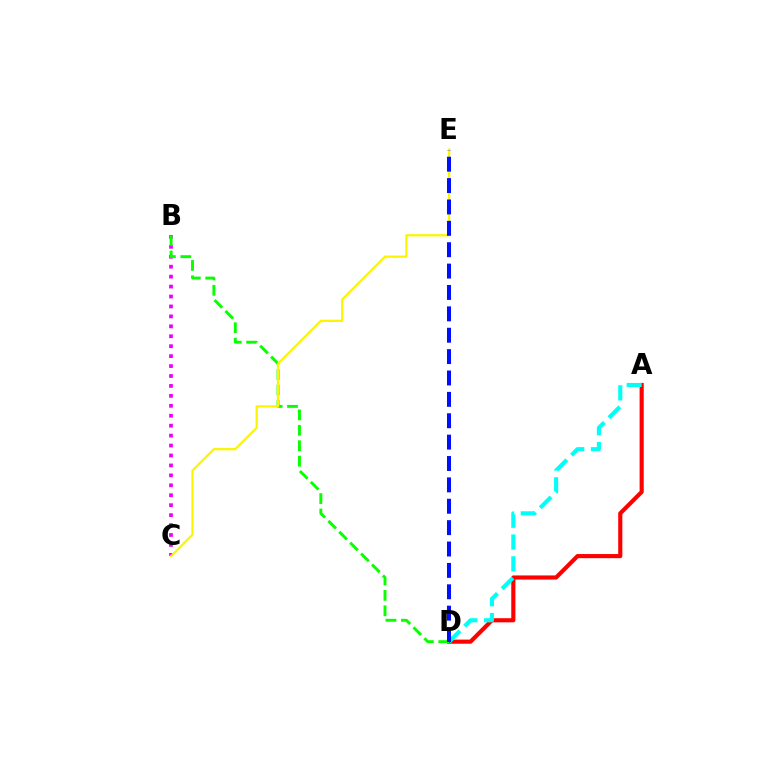{('B', 'C'): [{'color': '#ee00ff', 'line_style': 'dotted', 'thickness': 2.7}], ('A', 'D'): [{'color': '#ff0000', 'line_style': 'solid', 'thickness': 2.98}, {'color': '#00fff6', 'line_style': 'dashed', 'thickness': 2.97}], ('B', 'D'): [{'color': '#08ff00', 'line_style': 'dashed', 'thickness': 2.1}], ('C', 'E'): [{'color': '#fcf500', 'line_style': 'solid', 'thickness': 1.62}], ('D', 'E'): [{'color': '#0010ff', 'line_style': 'dashed', 'thickness': 2.9}]}